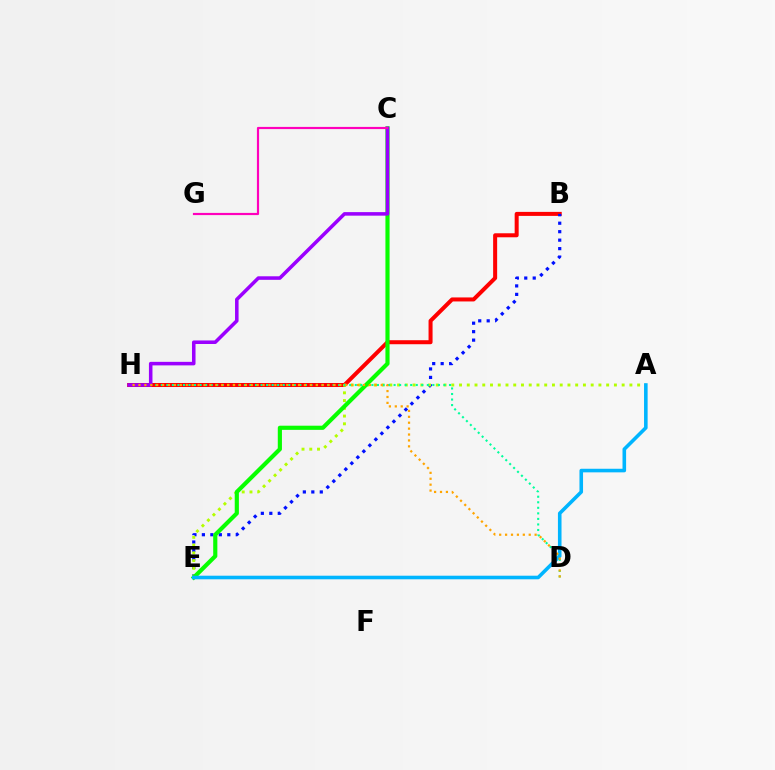{('B', 'H'): [{'color': '#ff0000', 'line_style': 'solid', 'thickness': 2.89}], ('B', 'E'): [{'color': '#0010ff', 'line_style': 'dotted', 'thickness': 2.3}], ('A', 'E'): [{'color': '#b3ff00', 'line_style': 'dotted', 'thickness': 2.1}, {'color': '#00b5ff', 'line_style': 'solid', 'thickness': 2.58}], ('D', 'H'): [{'color': '#00ff9d', 'line_style': 'dotted', 'thickness': 1.51}, {'color': '#ffa500', 'line_style': 'dotted', 'thickness': 1.61}], ('C', 'E'): [{'color': '#08ff00', 'line_style': 'solid', 'thickness': 2.99}], ('C', 'H'): [{'color': '#9b00ff', 'line_style': 'solid', 'thickness': 2.55}], ('C', 'G'): [{'color': '#ff00bd', 'line_style': 'solid', 'thickness': 1.57}]}